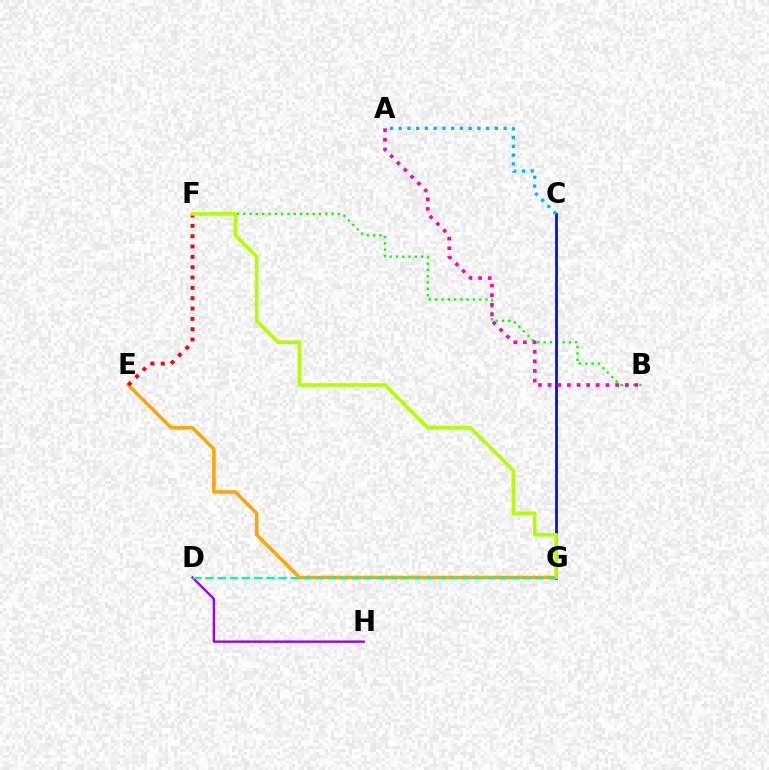{('B', 'F'): [{'color': '#08ff00', 'line_style': 'dotted', 'thickness': 1.71}], ('E', 'G'): [{'color': '#ffa500', 'line_style': 'solid', 'thickness': 2.53}], ('E', 'F'): [{'color': '#ff0000', 'line_style': 'dotted', 'thickness': 2.81}], ('C', 'G'): [{'color': '#0010ff', 'line_style': 'solid', 'thickness': 2.02}], ('F', 'G'): [{'color': '#b3ff00', 'line_style': 'solid', 'thickness': 2.61}], ('D', 'H'): [{'color': '#9b00ff', 'line_style': 'solid', 'thickness': 1.72}], ('A', 'B'): [{'color': '#ff00bd', 'line_style': 'dotted', 'thickness': 2.62}], ('A', 'C'): [{'color': '#00b5ff', 'line_style': 'dotted', 'thickness': 2.38}], ('D', 'G'): [{'color': '#00ff9d', 'line_style': 'dashed', 'thickness': 1.66}]}